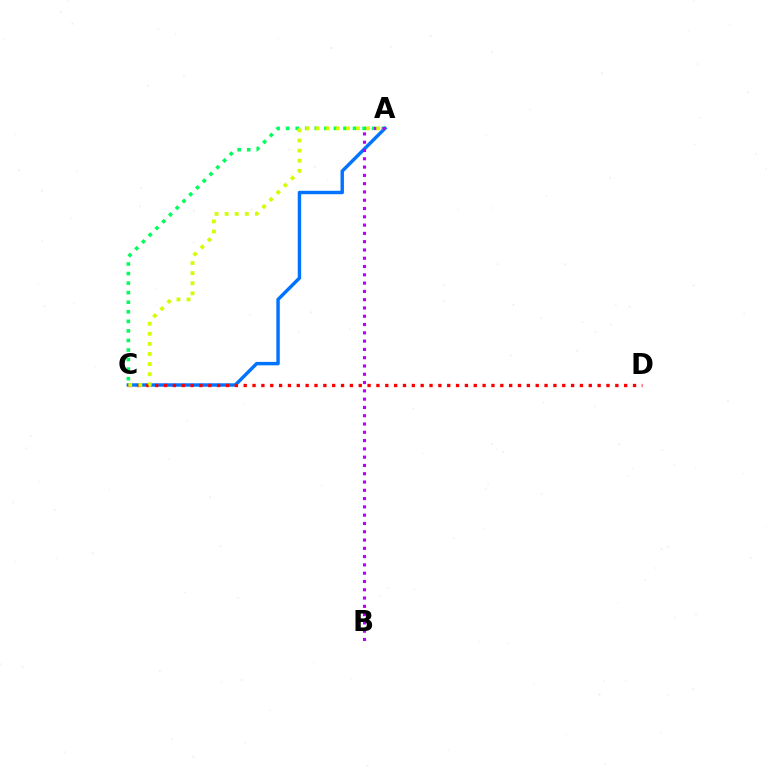{('A', 'C'): [{'color': '#0074ff', 'line_style': 'solid', 'thickness': 2.47}, {'color': '#00ff5c', 'line_style': 'dotted', 'thickness': 2.6}, {'color': '#d1ff00', 'line_style': 'dotted', 'thickness': 2.74}], ('A', 'B'): [{'color': '#b900ff', 'line_style': 'dotted', 'thickness': 2.25}], ('C', 'D'): [{'color': '#ff0000', 'line_style': 'dotted', 'thickness': 2.4}]}